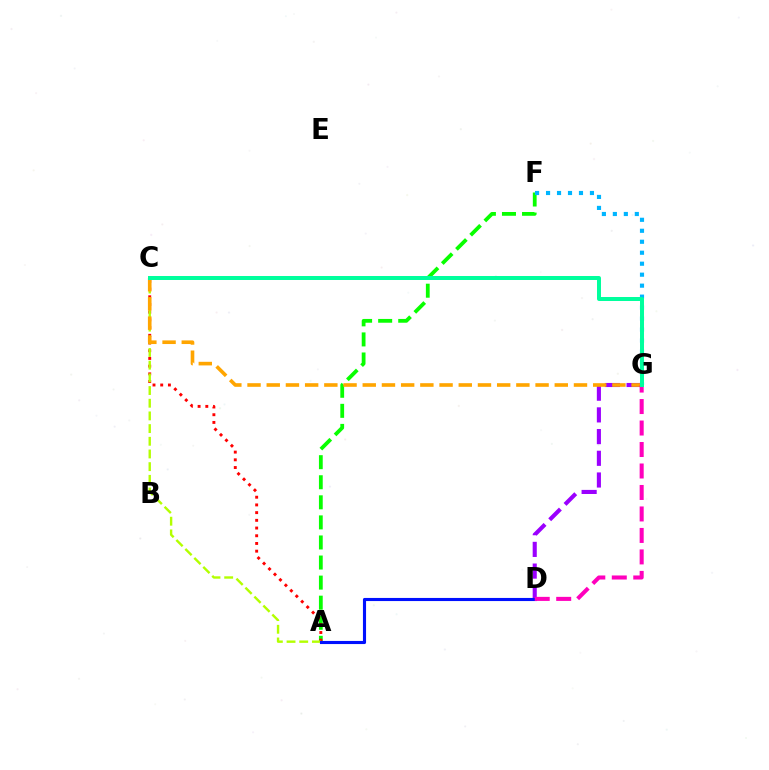{('A', 'F'): [{'color': '#08ff00', 'line_style': 'dashed', 'thickness': 2.73}], ('A', 'C'): [{'color': '#ff0000', 'line_style': 'dotted', 'thickness': 2.09}, {'color': '#b3ff00', 'line_style': 'dashed', 'thickness': 1.72}], ('F', 'G'): [{'color': '#00b5ff', 'line_style': 'dotted', 'thickness': 2.98}], ('D', 'G'): [{'color': '#9b00ff', 'line_style': 'dashed', 'thickness': 2.95}, {'color': '#ff00bd', 'line_style': 'dashed', 'thickness': 2.92}], ('C', 'G'): [{'color': '#ffa500', 'line_style': 'dashed', 'thickness': 2.61}, {'color': '#00ff9d', 'line_style': 'solid', 'thickness': 2.87}], ('A', 'D'): [{'color': '#0010ff', 'line_style': 'solid', 'thickness': 2.24}]}